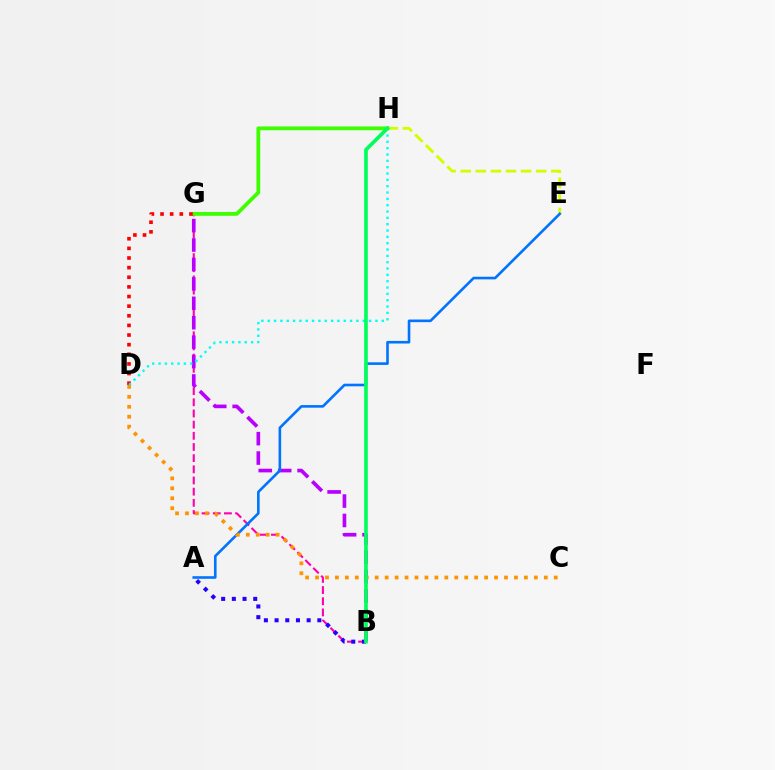{('B', 'G'): [{'color': '#ff00ac', 'line_style': 'dashed', 'thickness': 1.52}, {'color': '#b900ff', 'line_style': 'dashed', 'thickness': 2.64}], ('A', 'B'): [{'color': '#2500ff', 'line_style': 'dotted', 'thickness': 2.9}], ('G', 'H'): [{'color': '#3dff00', 'line_style': 'solid', 'thickness': 2.73}], ('D', 'G'): [{'color': '#ff0000', 'line_style': 'dotted', 'thickness': 2.62}], ('E', 'H'): [{'color': '#d1ff00', 'line_style': 'dashed', 'thickness': 2.05}], ('D', 'H'): [{'color': '#00fff6', 'line_style': 'dotted', 'thickness': 1.72}], ('A', 'E'): [{'color': '#0074ff', 'line_style': 'solid', 'thickness': 1.89}], ('C', 'D'): [{'color': '#ff9400', 'line_style': 'dotted', 'thickness': 2.7}], ('B', 'H'): [{'color': '#00ff5c', 'line_style': 'solid', 'thickness': 2.64}]}